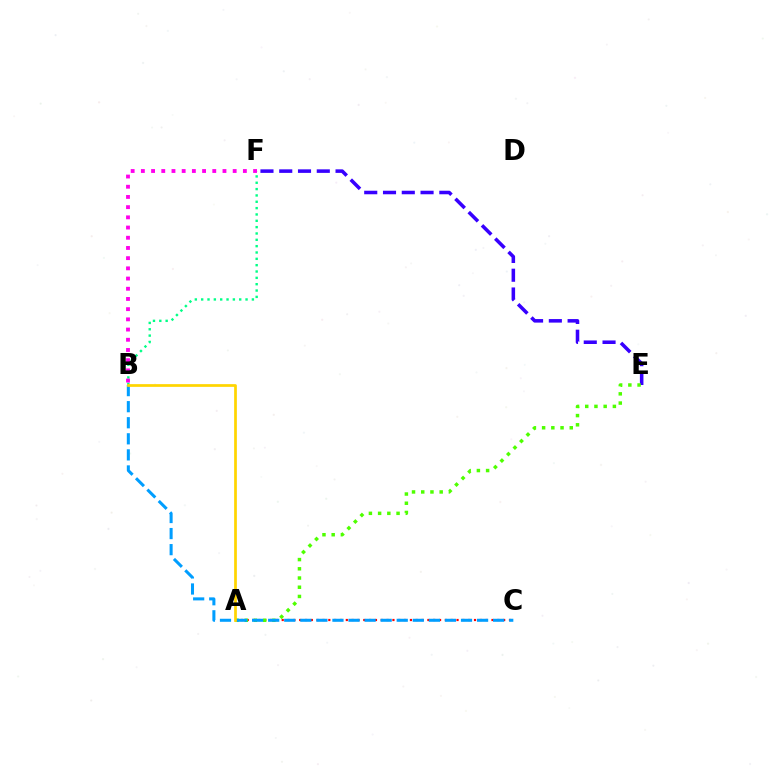{('A', 'C'): [{'color': '#ff0000', 'line_style': 'dotted', 'thickness': 1.58}], ('E', 'F'): [{'color': '#3700ff', 'line_style': 'dashed', 'thickness': 2.55}], ('B', 'F'): [{'color': '#00ff86', 'line_style': 'dotted', 'thickness': 1.72}, {'color': '#ff00ed', 'line_style': 'dotted', 'thickness': 2.77}], ('A', 'E'): [{'color': '#4fff00', 'line_style': 'dotted', 'thickness': 2.5}], ('B', 'C'): [{'color': '#009eff', 'line_style': 'dashed', 'thickness': 2.18}], ('A', 'B'): [{'color': '#ffd500', 'line_style': 'solid', 'thickness': 1.96}]}